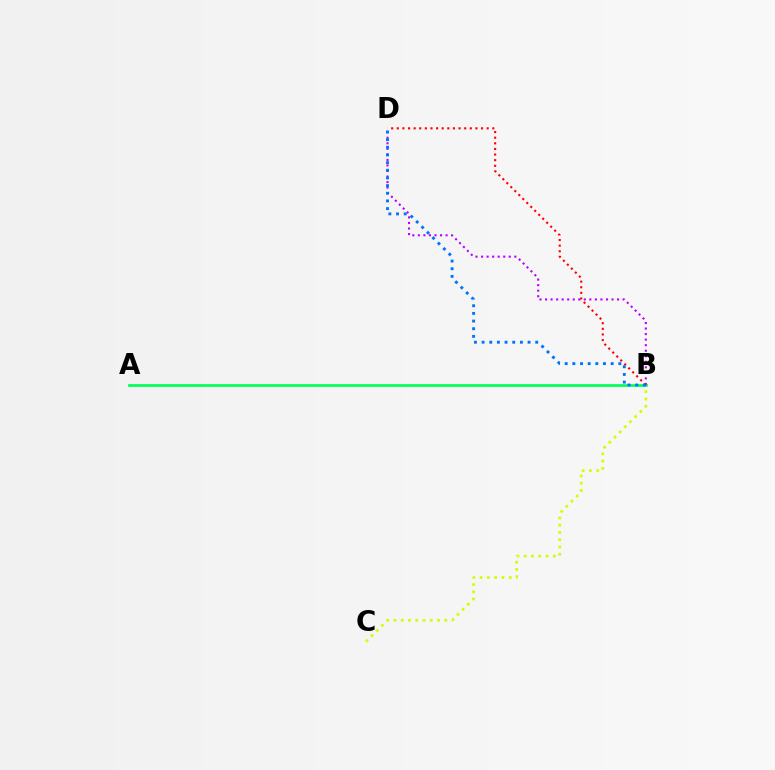{('B', 'C'): [{'color': '#d1ff00', 'line_style': 'dotted', 'thickness': 1.98}], ('A', 'B'): [{'color': '#00ff5c', 'line_style': 'solid', 'thickness': 1.96}], ('B', 'D'): [{'color': '#b900ff', 'line_style': 'dotted', 'thickness': 1.51}, {'color': '#ff0000', 'line_style': 'dotted', 'thickness': 1.53}, {'color': '#0074ff', 'line_style': 'dotted', 'thickness': 2.08}]}